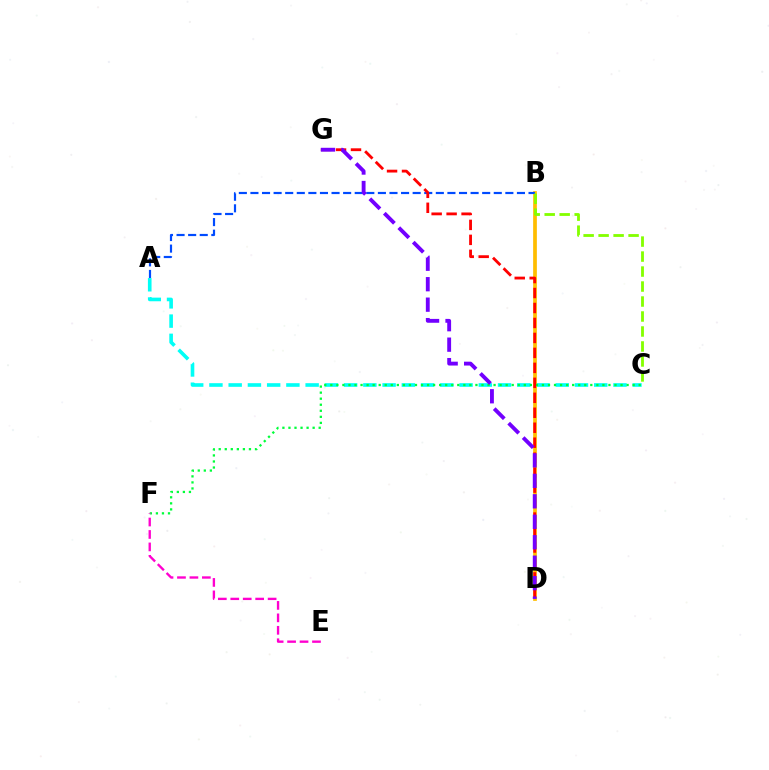{('A', 'C'): [{'color': '#00fff6', 'line_style': 'dashed', 'thickness': 2.61}], ('B', 'D'): [{'color': '#ffbd00', 'line_style': 'solid', 'thickness': 2.68}], ('C', 'F'): [{'color': '#00ff39', 'line_style': 'dotted', 'thickness': 1.64}], ('A', 'B'): [{'color': '#004bff', 'line_style': 'dashed', 'thickness': 1.57}], ('D', 'G'): [{'color': '#ff0000', 'line_style': 'dashed', 'thickness': 2.03}, {'color': '#7200ff', 'line_style': 'dashed', 'thickness': 2.78}], ('E', 'F'): [{'color': '#ff00cf', 'line_style': 'dashed', 'thickness': 1.69}], ('B', 'C'): [{'color': '#84ff00', 'line_style': 'dashed', 'thickness': 2.04}]}